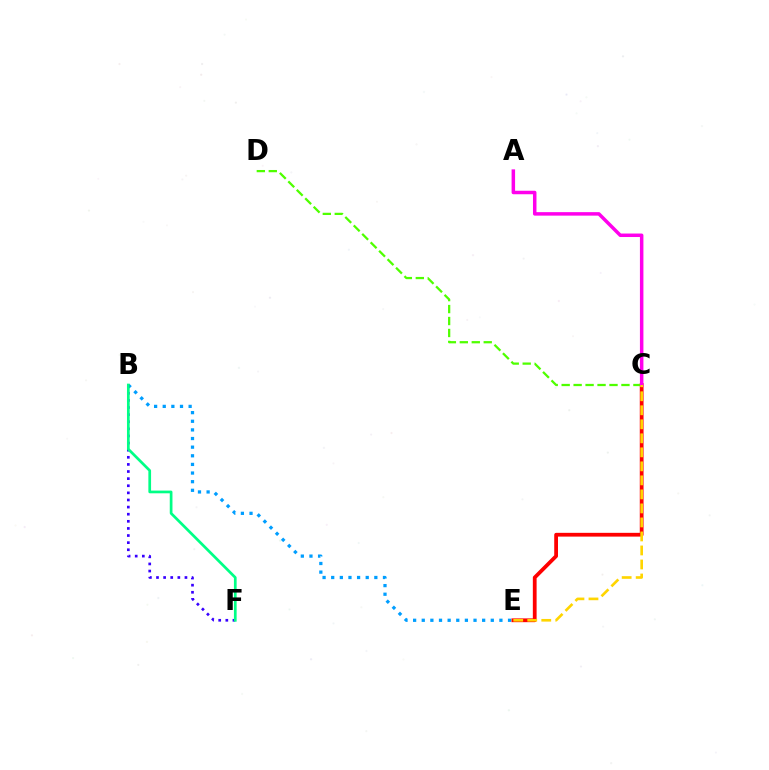{('C', 'E'): [{'color': '#ff0000', 'line_style': 'solid', 'thickness': 2.71}, {'color': '#ffd500', 'line_style': 'dashed', 'thickness': 1.9}], ('B', 'E'): [{'color': '#009eff', 'line_style': 'dotted', 'thickness': 2.34}], ('B', 'F'): [{'color': '#3700ff', 'line_style': 'dotted', 'thickness': 1.93}, {'color': '#00ff86', 'line_style': 'solid', 'thickness': 1.95}], ('C', 'D'): [{'color': '#4fff00', 'line_style': 'dashed', 'thickness': 1.62}], ('A', 'C'): [{'color': '#ff00ed', 'line_style': 'solid', 'thickness': 2.51}]}